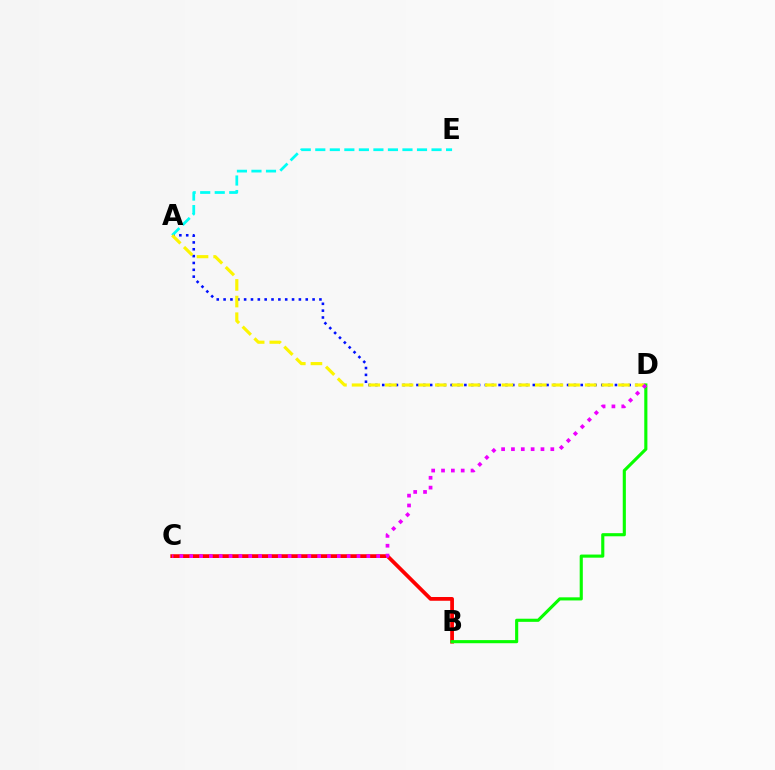{('A', 'D'): [{'color': '#0010ff', 'line_style': 'dotted', 'thickness': 1.86}, {'color': '#fcf500', 'line_style': 'dashed', 'thickness': 2.26}], ('A', 'E'): [{'color': '#00fff6', 'line_style': 'dashed', 'thickness': 1.97}], ('B', 'C'): [{'color': '#ff0000', 'line_style': 'solid', 'thickness': 2.7}], ('B', 'D'): [{'color': '#08ff00', 'line_style': 'solid', 'thickness': 2.25}], ('C', 'D'): [{'color': '#ee00ff', 'line_style': 'dotted', 'thickness': 2.67}]}